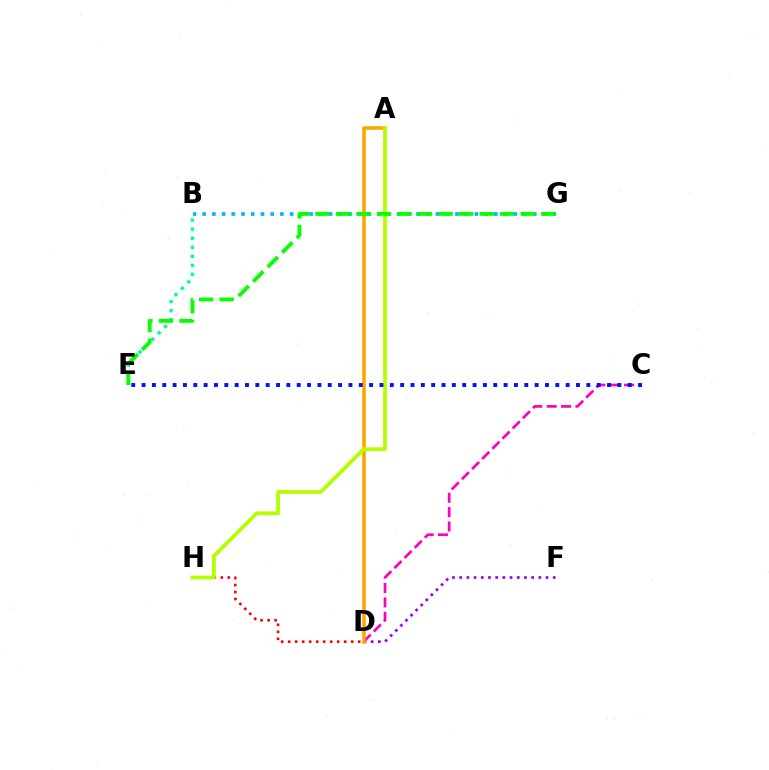{('D', 'F'): [{'color': '#9b00ff', 'line_style': 'dotted', 'thickness': 1.95}], ('B', 'G'): [{'color': '#00b5ff', 'line_style': 'dotted', 'thickness': 2.64}], ('B', 'E'): [{'color': '#00ff9d', 'line_style': 'dotted', 'thickness': 2.45}], ('D', 'H'): [{'color': '#ff0000', 'line_style': 'dotted', 'thickness': 1.9}], ('C', 'D'): [{'color': '#ff00bd', 'line_style': 'dashed', 'thickness': 1.95}], ('A', 'D'): [{'color': '#ffa500', 'line_style': 'solid', 'thickness': 2.57}], ('A', 'H'): [{'color': '#b3ff00', 'line_style': 'solid', 'thickness': 2.71}], ('E', 'G'): [{'color': '#08ff00', 'line_style': 'dashed', 'thickness': 2.79}], ('C', 'E'): [{'color': '#0010ff', 'line_style': 'dotted', 'thickness': 2.81}]}